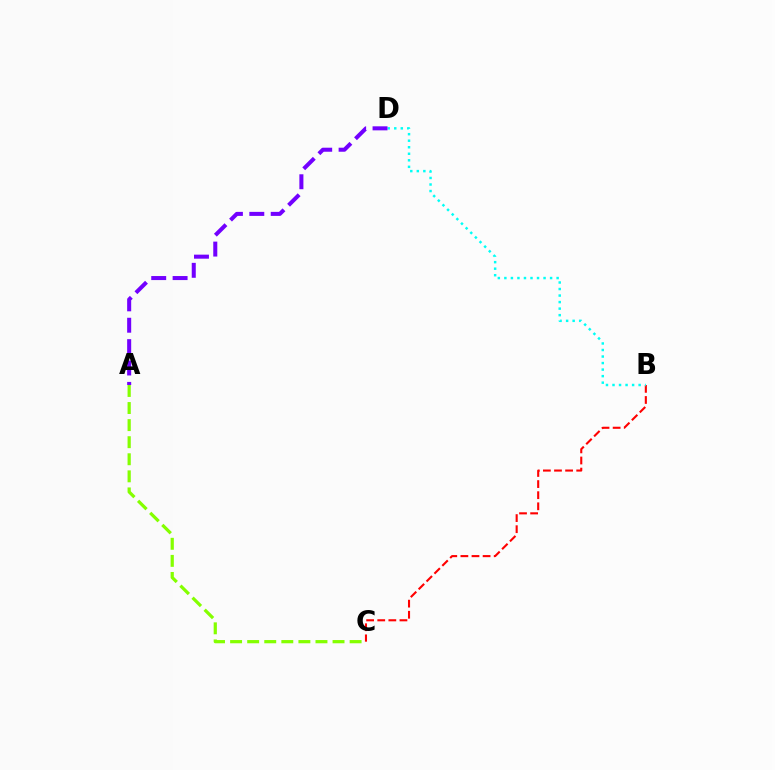{('A', 'C'): [{'color': '#84ff00', 'line_style': 'dashed', 'thickness': 2.32}], ('B', 'C'): [{'color': '#ff0000', 'line_style': 'dashed', 'thickness': 1.51}], ('B', 'D'): [{'color': '#00fff6', 'line_style': 'dotted', 'thickness': 1.77}], ('A', 'D'): [{'color': '#7200ff', 'line_style': 'dashed', 'thickness': 2.91}]}